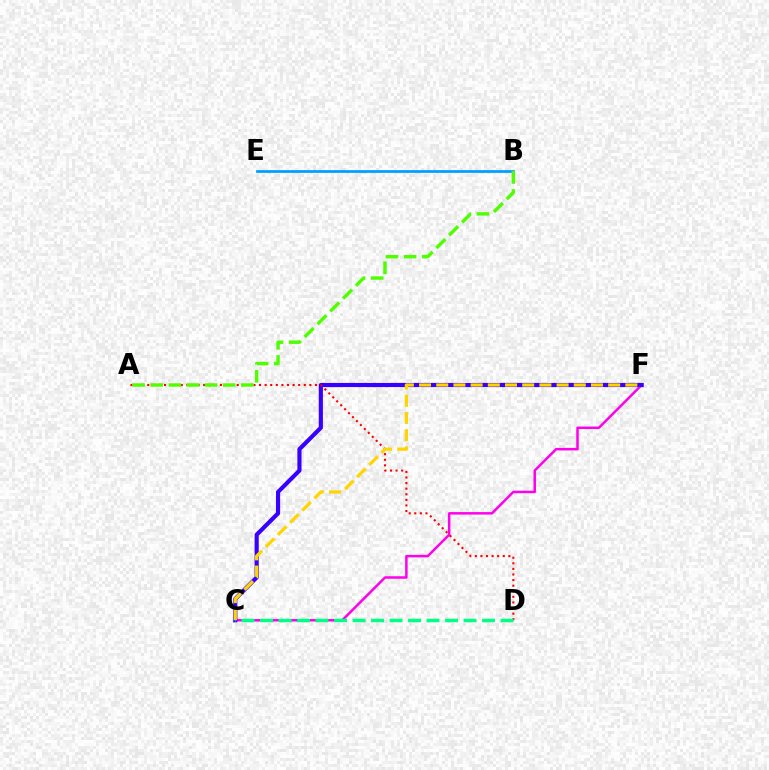{('B', 'E'): [{'color': '#009eff', 'line_style': 'solid', 'thickness': 1.96}], ('C', 'F'): [{'color': '#ff00ed', 'line_style': 'solid', 'thickness': 1.79}, {'color': '#3700ff', 'line_style': 'solid', 'thickness': 2.99}, {'color': '#ffd500', 'line_style': 'dashed', 'thickness': 2.34}], ('A', 'D'): [{'color': '#ff0000', 'line_style': 'dotted', 'thickness': 1.52}], ('A', 'B'): [{'color': '#4fff00', 'line_style': 'dashed', 'thickness': 2.46}], ('C', 'D'): [{'color': '#00ff86', 'line_style': 'dashed', 'thickness': 2.51}]}